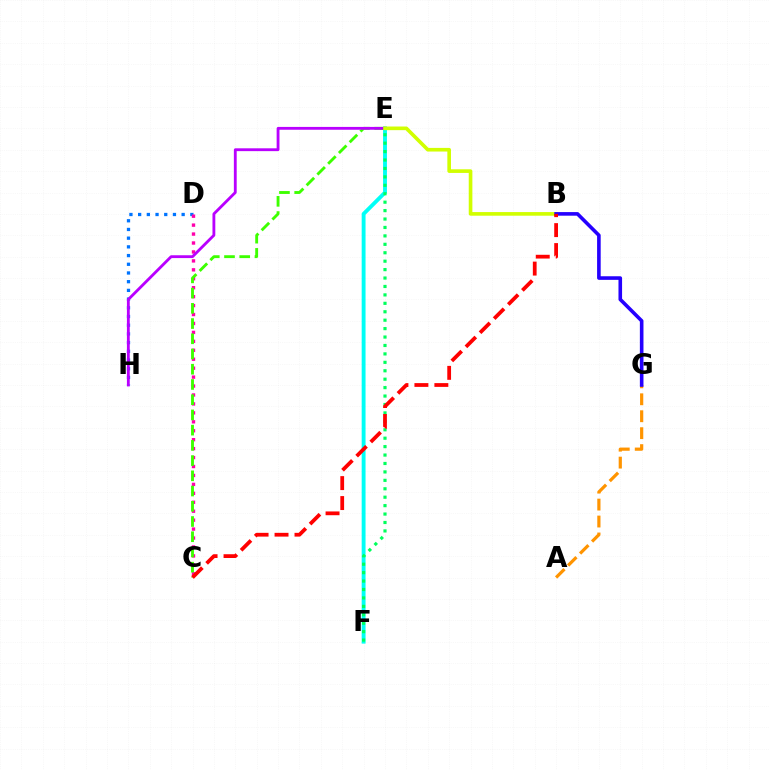{('D', 'H'): [{'color': '#0074ff', 'line_style': 'dotted', 'thickness': 2.36}], ('E', 'F'): [{'color': '#00fff6', 'line_style': 'solid', 'thickness': 2.79}, {'color': '#00ff5c', 'line_style': 'dotted', 'thickness': 2.29}], ('C', 'D'): [{'color': '#ff00ac', 'line_style': 'dotted', 'thickness': 2.43}], ('C', 'E'): [{'color': '#3dff00', 'line_style': 'dashed', 'thickness': 2.07}], ('E', 'H'): [{'color': '#b900ff', 'line_style': 'solid', 'thickness': 2.04}], ('A', 'G'): [{'color': '#ff9400', 'line_style': 'dashed', 'thickness': 2.3}], ('B', 'E'): [{'color': '#d1ff00', 'line_style': 'solid', 'thickness': 2.62}], ('B', 'G'): [{'color': '#2500ff', 'line_style': 'solid', 'thickness': 2.59}], ('B', 'C'): [{'color': '#ff0000', 'line_style': 'dashed', 'thickness': 2.71}]}